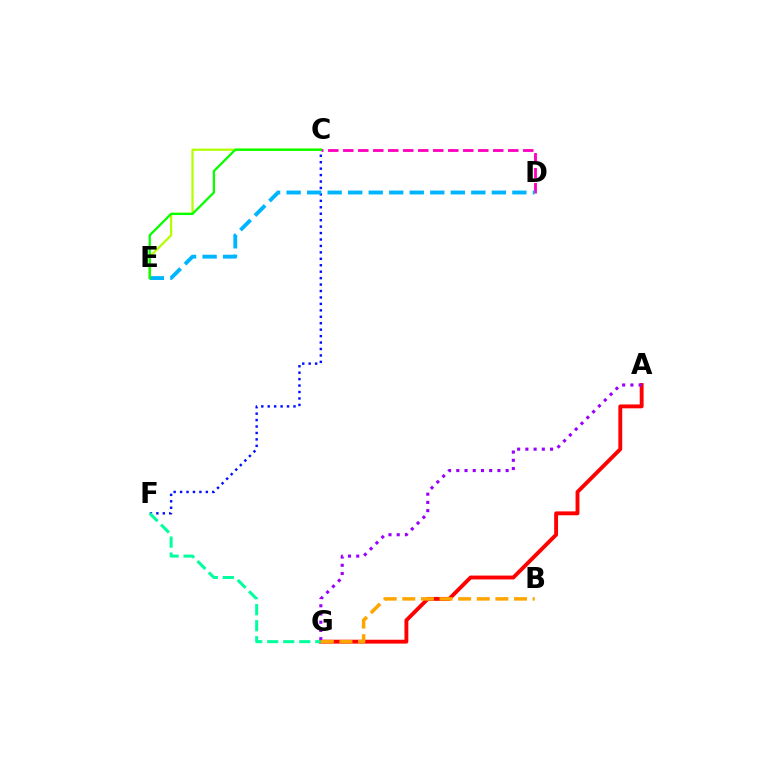{('C', 'D'): [{'color': '#ff00bd', 'line_style': 'dashed', 'thickness': 2.04}], ('A', 'G'): [{'color': '#ff0000', 'line_style': 'solid', 'thickness': 2.79}, {'color': '#9b00ff', 'line_style': 'dotted', 'thickness': 2.23}], ('C', 'E'): [{'color': '#b3ff00', 'line_style': 'solid', 'thickness': 1.61}, {'color': '#08ff00', 'line_style': 'solid', 'thickness': 1.65}], ('C', 'F'): [{'color': '#0010ff', 'line_style': 'dotted', 'thickness': 1.75}], ('D', 'E'): [{'color': '#00b5ff', 'line_style': 'dashed', 'thickness': 2.79}], ('F', 'G'): [{'color': '#00ff9d', 'line_style': 'dashed', 'thickness': 2.18}], ('B', 'G'): [{'color': '#ffa500', 'line_style': 'dashed', 'thickness': 2.53}]}